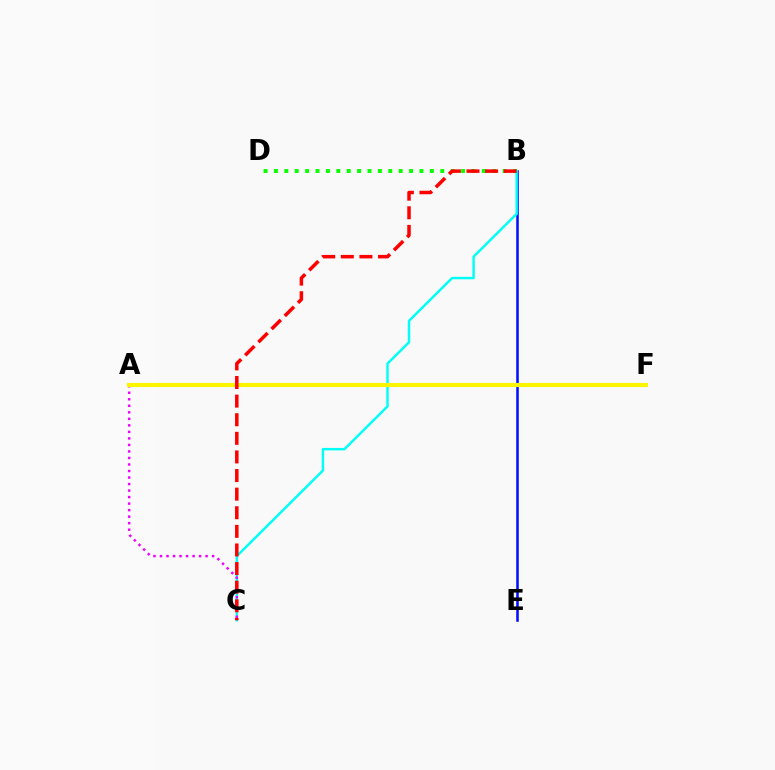{('B', 'E'): [{'color': '#0010ff', 'line_style': 'solid', 'thickness': 1.83}], ('B', 'D'): [{'color': '#08ff00', 'line_style': 'dotted', 'thickness': 2.82}], ('B', 'C'): [{'color': '#00fff6', 'line_style': 'solid', 'thickness': 1.76}, {'color': '#ff0000', 'line_style': 'dashed', 'thickness': 2.53}], ('A', 'C'): [{'color': '#ee00ff', 'line_style': 'dotted', 'thickness': 1.77}], ('A', 'F'): [{'color': '#fcf500', 'line_style': 'solid', 'thickness': 2.96}]}